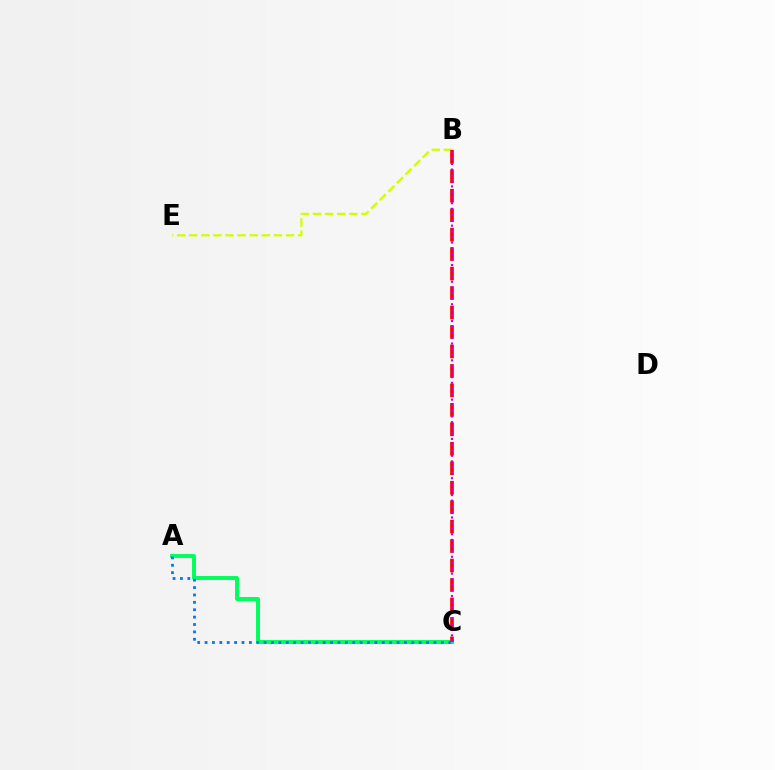{('B', 'E'): [{'color': '#d1ff00', 'line_style': 'dashed', 'thickness': 1.64}], ('A', 'C'): [{'color': '#00ff5c', 'line_style': 'solid', 'thickness': 2.83}, {'color': '#0074ff', 'line_style': 'dotted', 'thickness': 2.01}], ('B', 'C'): [{'color': '#ff0000', 'line_style': 'dashed', 'thickness': 2.64}, {'color': '#b900ff', 'line_style': 'dotted', 'thickness': 1.52}]}